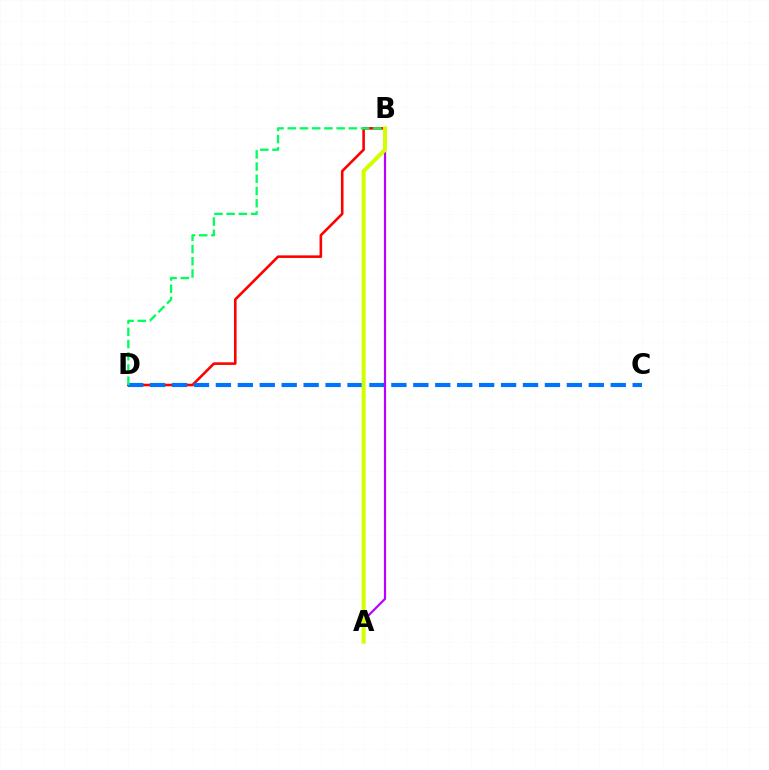{('B', 'D'): [{'color': '#ff0000', 'line_style': 'solid', 'thickness': 1.87}, {'color': '#00ff5c', 'line_style': 'dashed', 'thickness': 1.66}], ('C', 'D'): [{'color': '#0074ff', 'line_style': 'dashed', 'thickness': 2.98}], ('A', 'B'): [{'color': '#b900ff', 'line_style': 'solid', 'thickness': 1.57}, {'color': '#d1ff00', 'line_style': 'solid', 'thickness': 2.9}]}